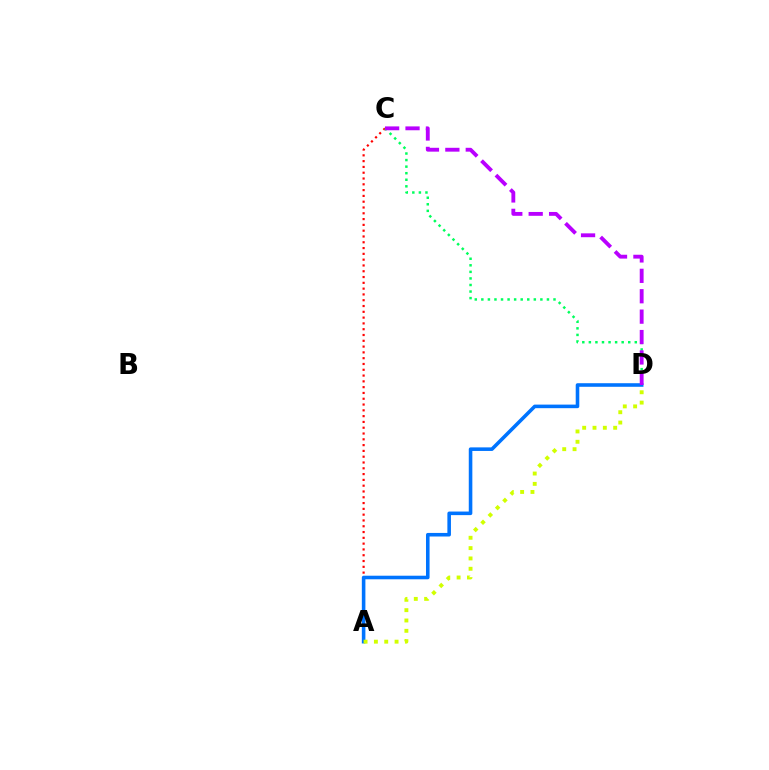{('A', 'C'): [{'color': '#ff0000', 'line_style': 'dotted', 'thickness': 1.57}], ('C', 'D'): [{'color': '#00ff5c', 'line_style': 'dotted', 'thickness': 1.78}, {'color': '#b900ff', 'line_style': 'dashed', 'thickness': 2.77}], ('A', 'D'): [{'color': '#0074ff', 'line_style': 'solid', 'thickness': 2.57}, {'color': '#d1ff00', 'line_style': 'dotted', 'thickness': 2.81}]}